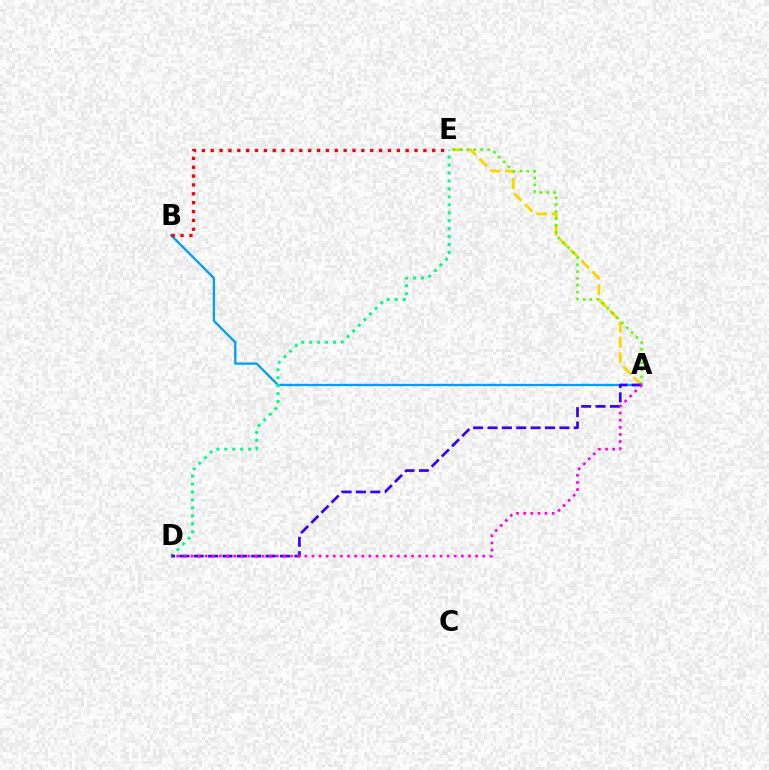{('A', 'E'): [{'color': '#ffd500', 'line_style': 'dashed', 'thickness': 2.09}, {'color': '#4fff00', 'line_style': 'dotted', 'thickness': 1.87}], ('A', 'B'): [{'color': '#009eff', 'line_style': 'solid', 'thickness': 1.66}], ('D', 'E'): [{'color': '#00ff86', 'line_style': 'dotted', 'thickness': 2.16}], ('A', 'D'): [{'color': '#3700ff', 'line_style': 'dashed', 'thickness': 1.95}, {'color': '#ff00ed', 'line_style': 'dotted', 'thickness': 1.93}], ('B', 'E'): [{'color': '#ff0000', 'line_style': 'dotted', 'thickness': 2.41}]}